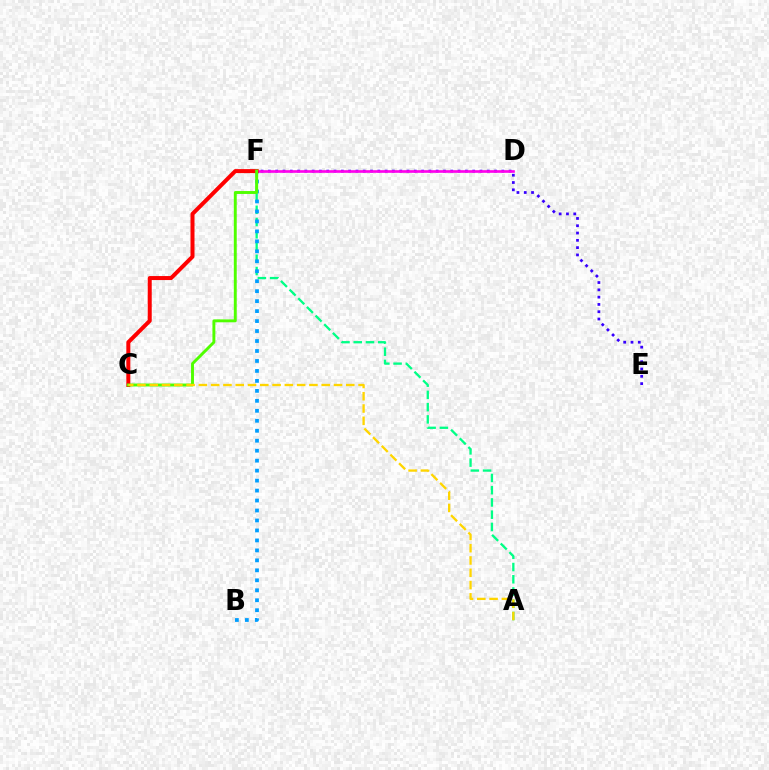{('A', 'F'): [{'color': '#00ff86', 'line_style': 'dashed', 'thickness': 1.66}], ('B', 'F'): [{'color': '#009eff', 'line_style': 'dotted', 'thickness': 2.71}], ('E', 'F'): [{'color': '#3700ff', 'line_style': 'dotted', 'thickness': 1.98}], ('D', 'F'): [{'color': '#ff00ed', 'line_style': 'solid', 'thickness': 1.9}], ('C', 'F'): [{'color': '#ff0000', 'line_style': 'solid', 'thickness': 2.88}, {'color': '#4fff00', 'line_style': 'solid', 'thickness': 2.1}], ('A', 'C'): [{'color': '#ffd500', 'line_style': 'dashed', 'thickness': 1.67}]}